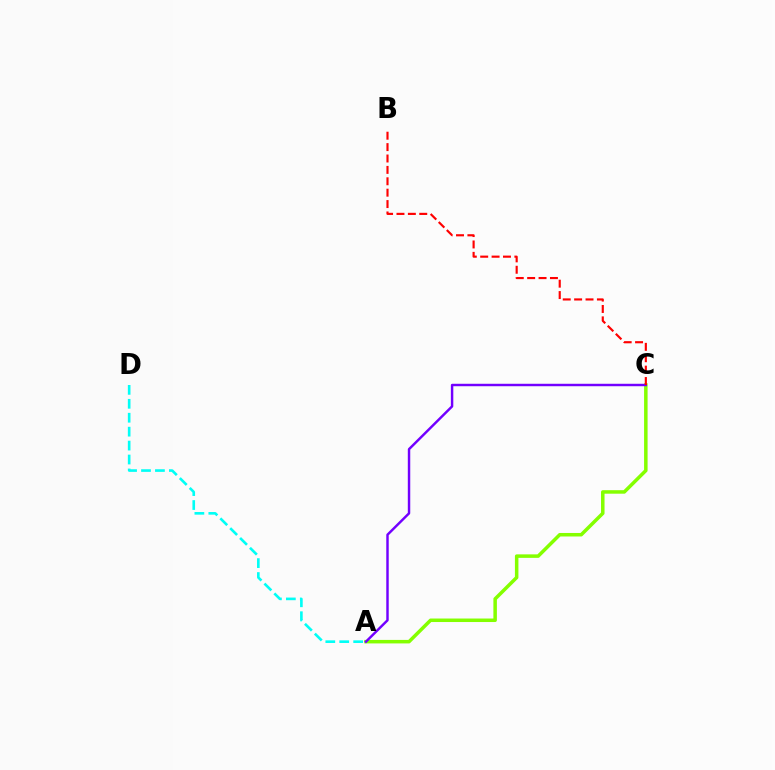{('A', 'D'): [{'color': '#00fff6', 'line_style': 'dashed', 'thickness': 1.89}], ('A', 'C'): [{'color': '#84ff00', 'line_style': 'solid', 'thickness': 2.52}, {'color': '#7200ff', 'line_style': 'solid', 'thickness': 1.76}], ('B', 'C'): [{'color': '#ff0000', 'line_style': 'dashed', 'thickness': 1.55}]}